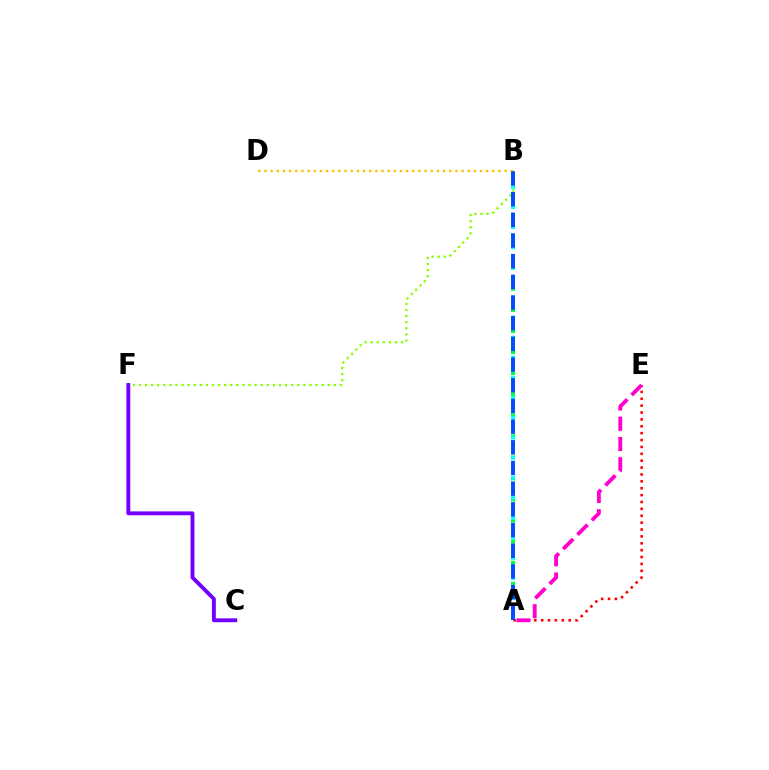{('A', 'B'): [{'color': '#00ff39', 'line_style': 'dotted', 'thickness': 2.86}, {'color': '#00fff6', 'line_style': 'dotted', 'thickness': 2.72}, {'color': '#004bff', 'line_style': 'dashed', 'thickness': 2.81}], ('A', 'E'): [{'color': '#ff0000', 'line_style': 'dotted', 'thickness': 1.87}, {'color': '#ff00cf', 'line_style': 'dashed', 'thickness': 2.75}], ('B', 'F'): [{'color': '#84ff00', 'line_style': 'dotted', 'thickness': 1.66}], ('C', 'F'): [{'color': '#7200ff', 'line_style': 'solid', 'thickness': 2.8}], ('B', 'D'): [{'color': '#ffbd00', 'line_style': 'dotted', 'thickness': 1.67}]}